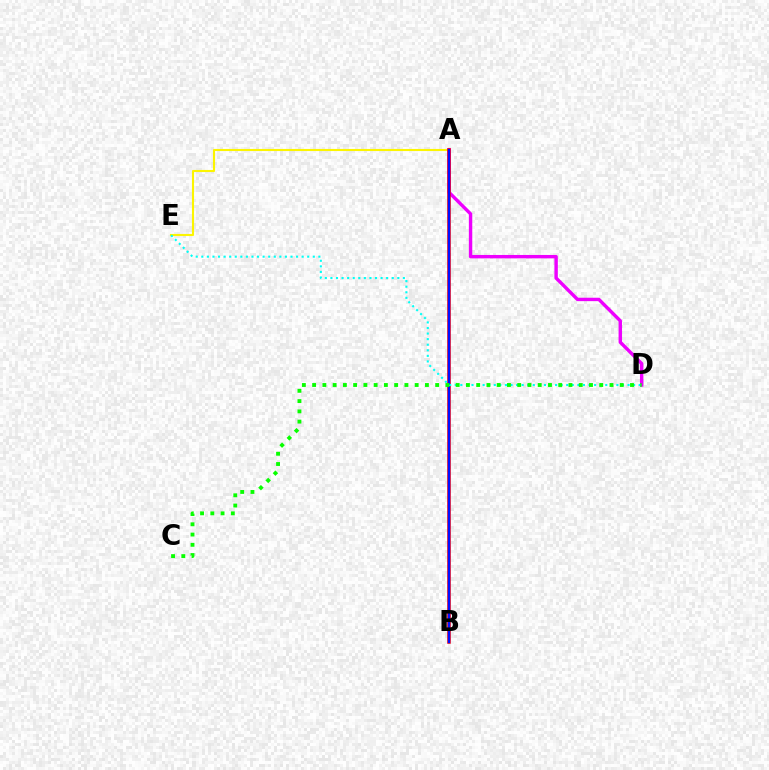{('A', 'E'): [{'color': '#fcf500', 'line_style': 'solid', 'thickness': 1.52}], ('A', 'D'): [{'color': '#ee00ff', 'line_style': 'solid', 'thickness': 2.45}], ('A', 'B'): [{'color': '#ff0000', 'line_style': 'solid', 'thickness': 2.53}, {'color': '#0010ff', 'line_style': 'solid', 'thickness': 1.69}], ('D', 'E'): [{'color': '#00fff6', 'line_style': 'dotted', 'thickness': 1.51}], ('C', 'D'): [{'color': '#08ff00', 'line_style': 'dotted', 'thickness': 2.79}]}